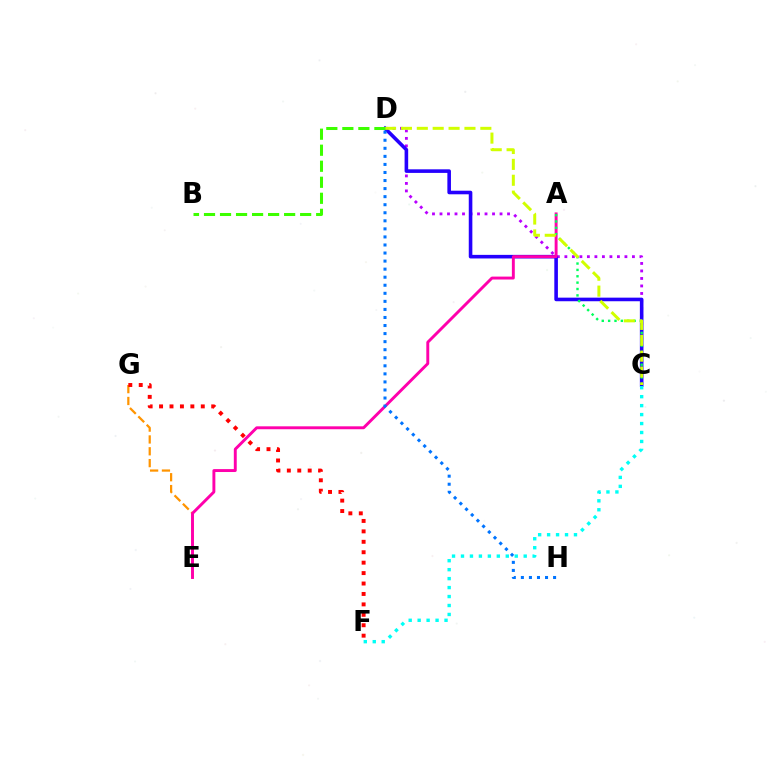{('C', 'D'): [{'color': '#b900ff', 'line_style': 'dotted', 'thickness': 2.04}, {'color': '#2500ff', 'line_style': 'solid', 'thickness': 2.59}, {'color': '#d1ff00', 'line_style': 'dashed', 'thickness': 2.16}], ('E', 'G'): [{'color': '#ff9400', 'line_style': 'dashed', 'thickness': 1.61}], ('A', 'E'): [{'color': '#ff00ac', 'line_style': 'solid', 'thickness': 2.1}], ('A', 'C'): [{'color': '#00ff5c', 'line_style': 'dotted', 'thickness': 1.73}], ('C', 'F'): [{'color': '#00fff6', 'line_style': 'dotted', 'thickness': 2.43}], ('D', 'H'): [{'color': '#0074ff', 'line_style': 'dotted', 'thickness': 2.19}], ('B', 'D'): [{'color': '#3dff00', 'line_style': 'dashed', 'thickness': 2.18}], ('F', 'G'): [{'color': '#ff0000', 'line_style': 'dotted', 'thickness': 2.83}]}